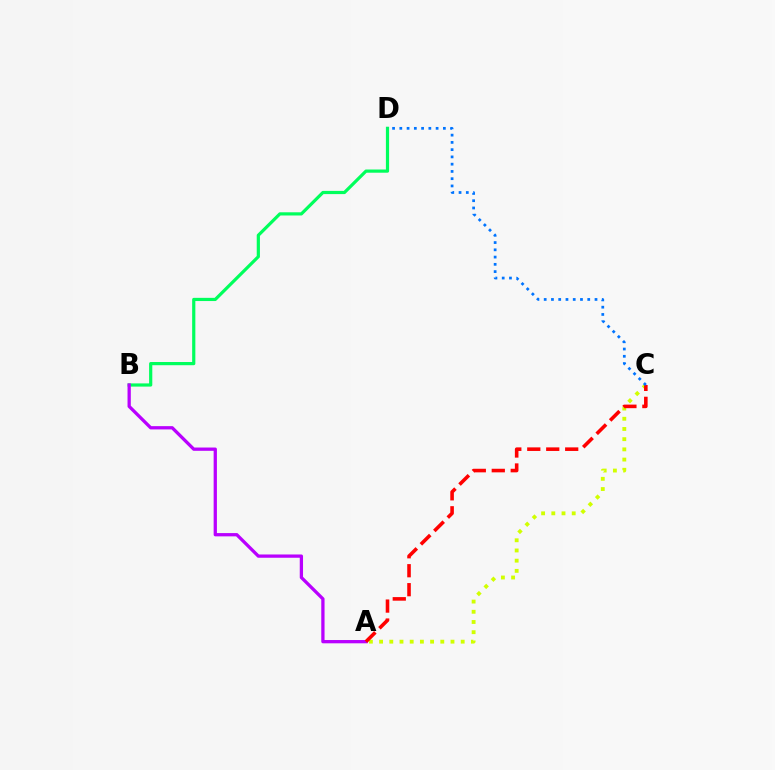{('A', 'C'): [{'color': '#d1ff00', 'line_style': 'dotted', 'thickness': 2.77}, {'color': '#ff0000', 'line_style': 'dashed', 'thickness': 2.58}], ('B', 'D'): [{'color': '#00ff5c', 'line_style': 'solid', 'thickness': 2.3}], ('A', 'B'): [{'color': '#b900ff', 'line_style': 'solid', 'thickness': 2.36}], ('C', 'D'): [{'color': '#0074ff', 'line_style': 'dotted', 'thickness': 1.97}]}